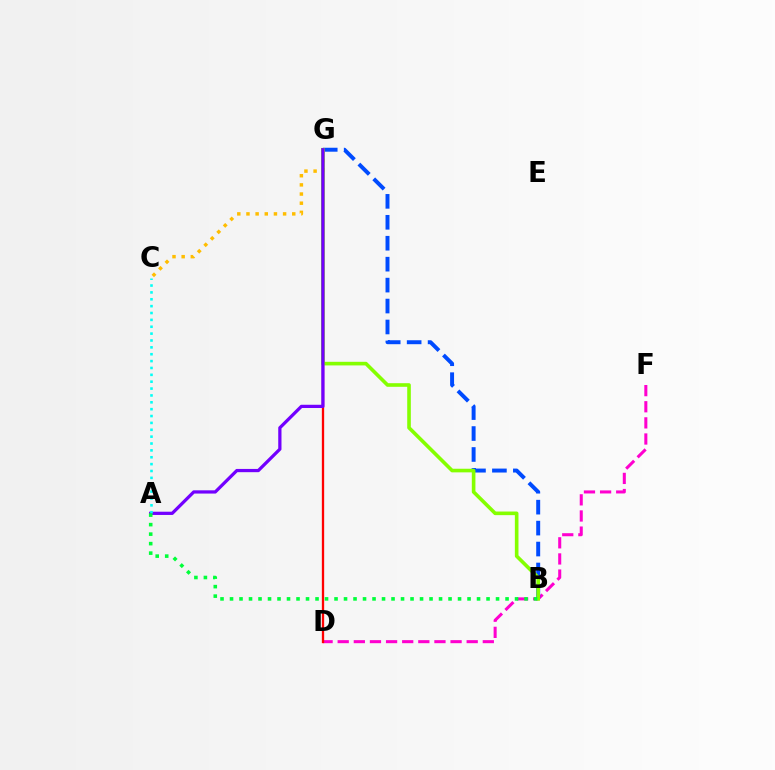{('D', 'F'): [{'color': '#ff00cf', 'line_style': 'dashed', 'thickness': 2.19}], ('D', 'G'): [{'color': '#ff0000', 'line_style': 'solid', 'thickness': 1.66}], ('B', 'G'): [{'color': '#004bff', 'line_style': 'dashed', 'thickness': 2.84}, {'color': '#84ff00', 'line_style': 'solid', 'thickness': 2.6}], ('C', 'G'): [{'color': '#ffbd00', 'line_style': 'dotted', 'thickness': 2.49}], ('A', 'G'): [{'color': '#7200ff', 'line_style': 'solid', 'thickness': 2.34}], ('A', 'C'): [{'color': '#00fff6', 'line_style': 'dotted', 'thickness': 1.87}], ('A', 'B'): [{'color': '#00ff39', 'line_style': 'dotted', 'thickness': 2.58}]}